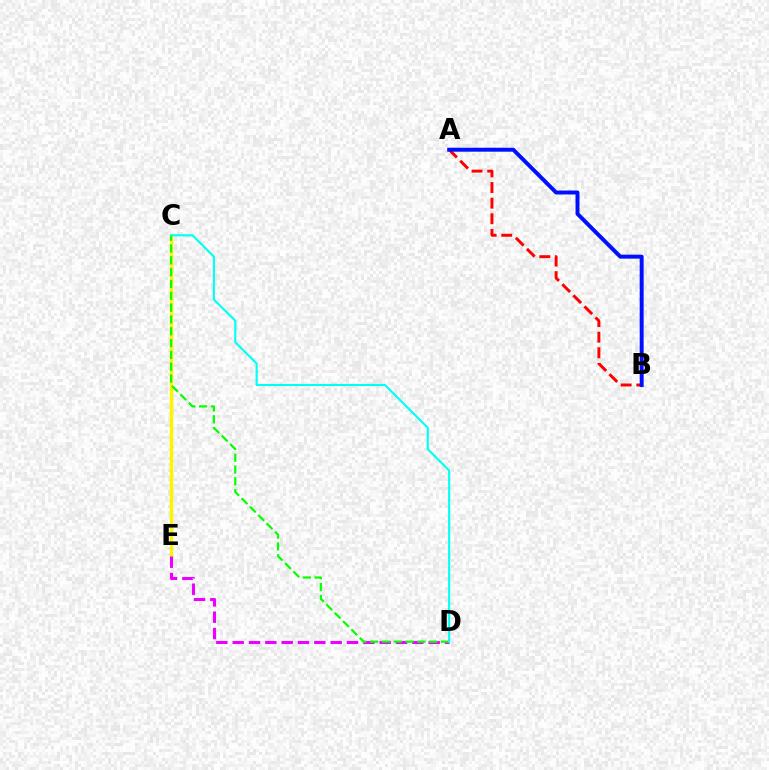{('C', 'E'): [{'color': '#fcf500', 'line_style': 'solid', 'thickness': 2.46}], ('D', 'E'): [{'color': '#ee00ff', 'line_style': 'dashed', 'thickness': 2.22}], ('C', 'D'): [{'color': '#08ff00', 'line_style': 'dashed', 'thickness': 1.61}, {'color': '#00fff6', 'line_style': 'solid', 'thickness': 1.52}], ('A', 'B'): [{'color': '#ff0000', 'line_style': 'dashed', 'thickness': 2.13}, {'color': '#0010ff', 'line_style': 'solid', 'thickness': 2.84}]}